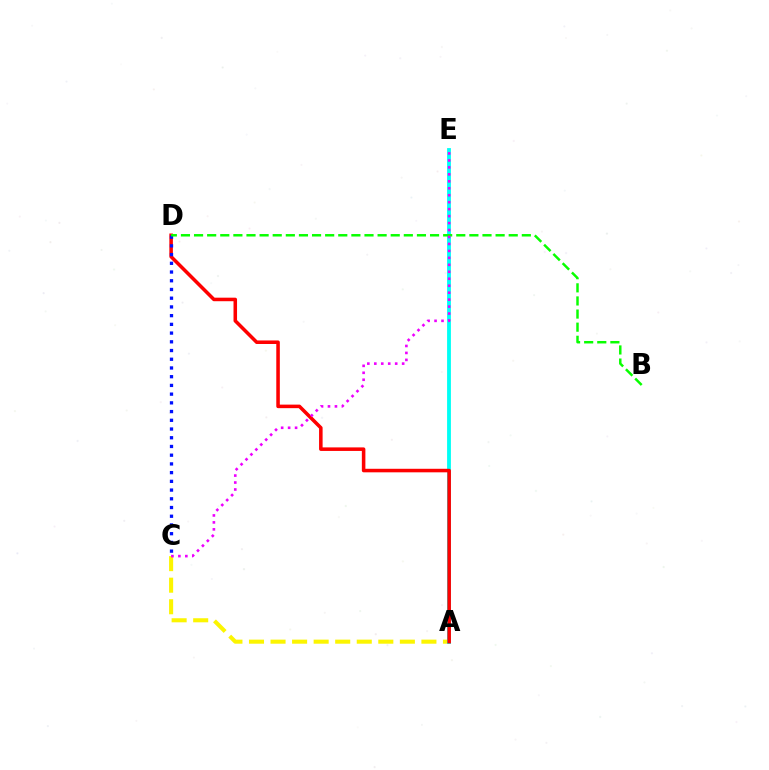{('A', 'C'): [{'color': '#fcf500', 'line_style': 'dashed', 'thickness': 2.93}], ('A', 'E'): [{'color': '#00fff6', 'line_style': 'solid', 'thickness': 2.75}], ('A', 'D'): [{'color': '#ff0000', 'line_style': 'solid', 'thickness': 2.55}], ('C', 'D'): [{'color': '#0010ff', 'line_style': 'dotted', 'thickness': 2.37}], ('B', 'D'): [{'color': '#08ff00', 'line_style': 'dashed', 'thickness': 1.78}], ('C', 'E'): [{'color': '#ee00ff', 'line_style': 'dotted', 'thickness': 1.89}]}